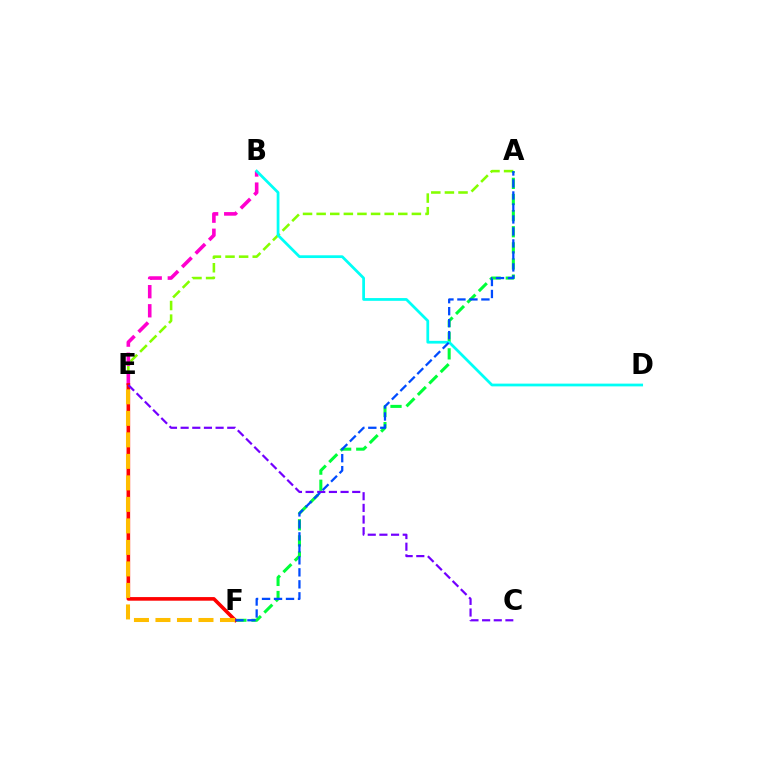{('A', 'E'): [{'color': '#84ff00', 'line_style': 'dashed', 'thickness': 1.85}], ('A', 'F'): [{'color': '#00ff39', 'line_style': 'dashed', 'thickness': 2.19}, {'color': '#004bff', 'line_style': 'dashed', 'thickness': 1.63}], ('B', 'E'): [{'color': '#ff00cf', 'line_style': 'dashed', 'thickness': 2.6}], ('E', 'F'): [{'color': '#ff0000', 'line_style': 'solid', 'thickness': 2.6}, {'color': '#ffbd00', 'line_style': 'dashed', 'thickness': 2.92}], ('B', 'D'): [{'color': '#00fff6', 'line_style': 'solid', 'thickness': 1.98}], ('C', 'E'): [{'color': '#7200ff', 'line_style': 'dashed', 'thickness': 1.58}]}